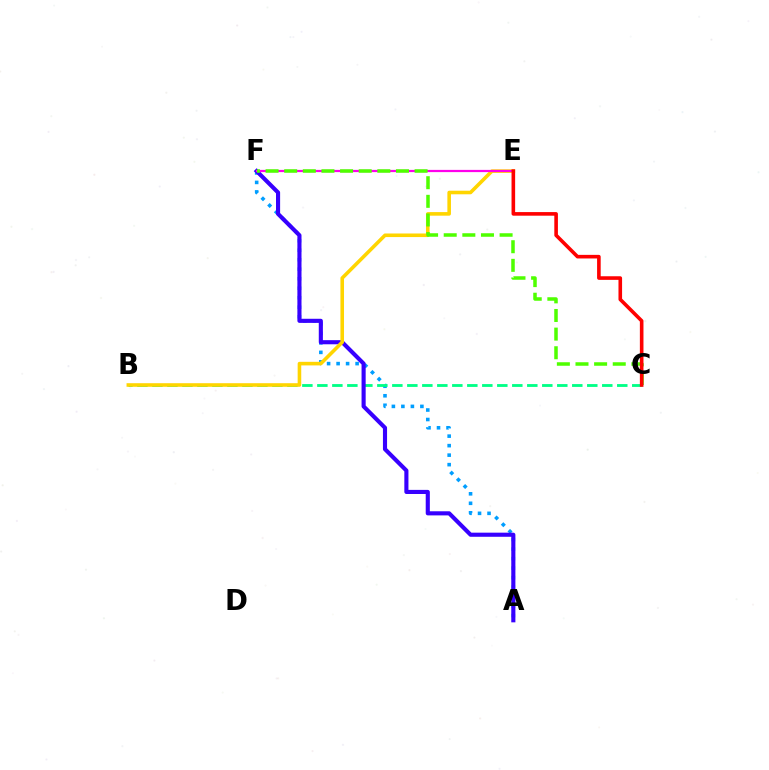{('A', 'F'): [{'color': '#009eff', 'line_style': 'dotted', 'thickness': 2.58}, {'color': '#3700ff', 'line_style': 'solid', 'thickness': 2.96}], ('B', 'C'): [{'color': '#00ff86', 'line_style': 'dashed', 'thickness': 2.04}], ('B', 'E'): [{'color': '#ffd500', 'line_style': 'solid', 'thickness': 2.58}], ('E', 'F'): [{'color': '#ff00ed', 'line_style': 'solid', 'thickness': 1.6}], ('C', 'F'): [{'color': '#4fff00', 'line_style': 'dashed', 'thickness': 2.53}], ('C', 'E'): [{'color': '#ff0000', 'line_style': 'solid', 'thickness': 2.6}]}